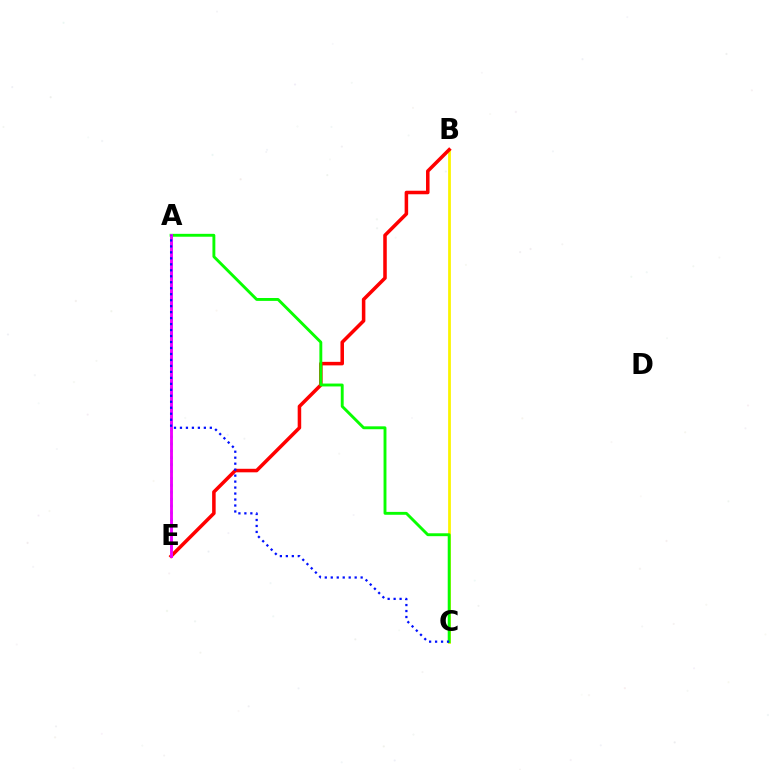{('B', 'C'): [{'color': '#fcf500', 'line_style': 'solid', 'thickness': 1.99}], ('B', 'E'): [{'color': '#ff0000', 'line_style': 'solid', 'thickness': 2.54}], ('A', 'E'): [{'color': '#00fff6', 'line_style': 'dotted', 'thickness': 1.88}, {'color': '#ee00ff', 'line_style': 'solid', 'thickness': 2.07}], ('A', 'C'): [{'color': '#08ff00', 'line_style': 'solid', 'thickness': 2.08}, {'color': '#0010ff', 'line_style': 'dotted', 'thickness': 1.62}]}